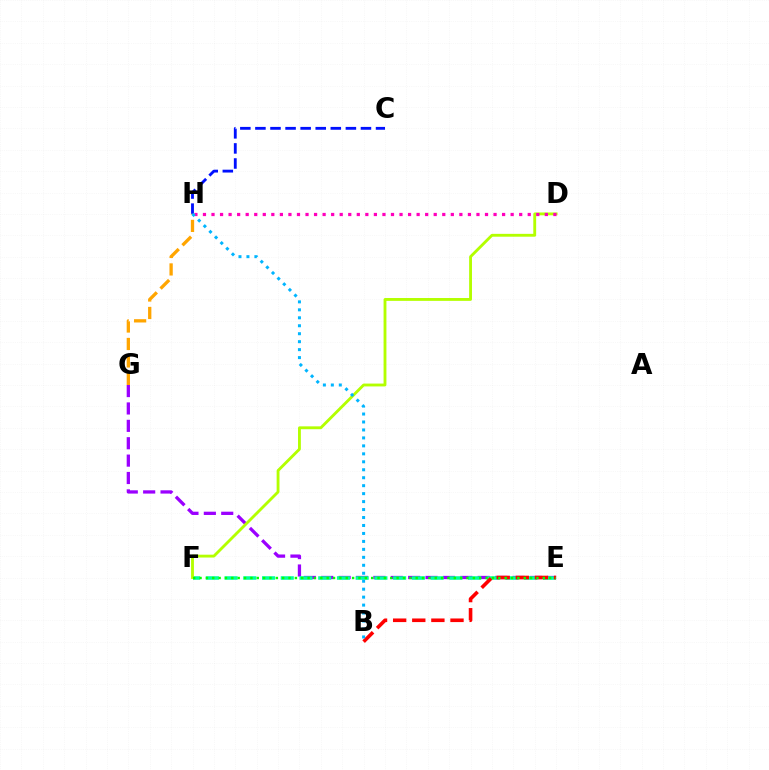{('E', 'G'): [{'color': '#9b00ff', 'line_style': 'dashed', 'thickness': 2.36}], ('E', 'F'): [{'color': '#00ff9d', 'line_style': 'dashed', 'thickness': 2.54}, {'color': '#08ff00', 'line_style': 'dotted', 'thickness': 1.73}], ('D', 'F'): [{'color': '#b3ff00', 'line_style': 'solid', 'thickness': 2.05}], ('C', 'H'): [{'color': '#0010ff', 'line_style': 'dashed', 'thickness': 2.05}], ('B', 'E'): [{'color': '#ff0000', 'line_style': 'dashed', 'thickness': 2.6}], ('G', 'H'): [{'color': '#ffa500', 'line_style': 'dashed', 'thickness': 2.37}], ('D', 'H'): [{'color': '#ff00bd', 'line_style': 'dotted', 'thickness': 2.32}], ('B', 'H'): [{'color': '#00b5ff', 'line_style': 'dotted', 'thickness': 2.16}]}